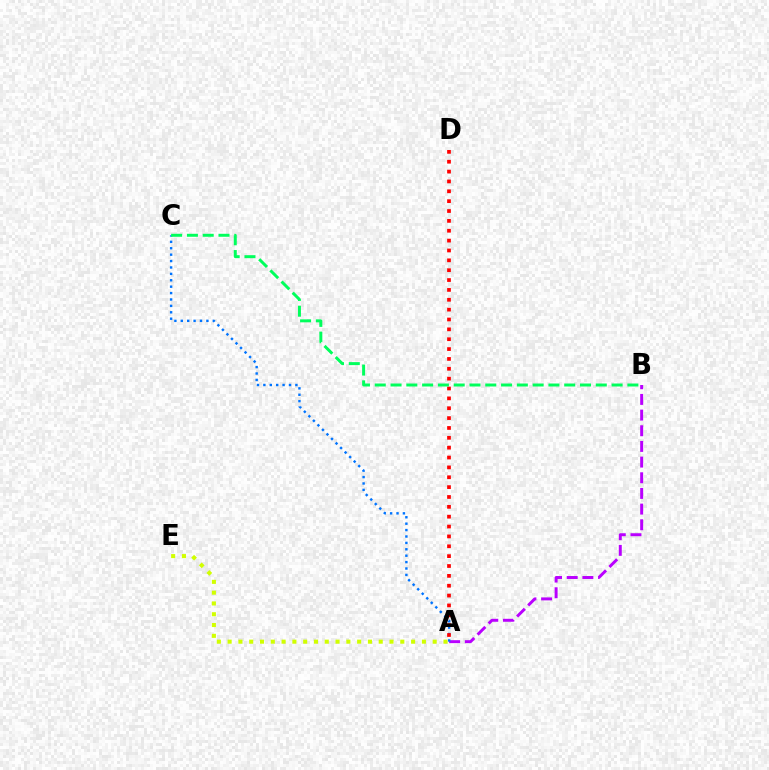{('A', 'E'): [{'color': '#d1ff00', 'line_style': 'dotted', 'thickness': 2.93}], ('A', 'B'): [{'color': '#b900ff', 'line_style': 'dashed', 'thickness': 2.13}], ('A', 'C'): [{'color': '#0074ff', 'line_style': 'dotted', 'thickness': 1.74}], ('A', 'D'): [{'color': '#ff0000', 'line_style': 'dotted', 'thickness': 2.68}], ('B', 'C'): [{'color': '#00ff5c', 'line_style': 'dashed', 'thickness': 2.14}]}